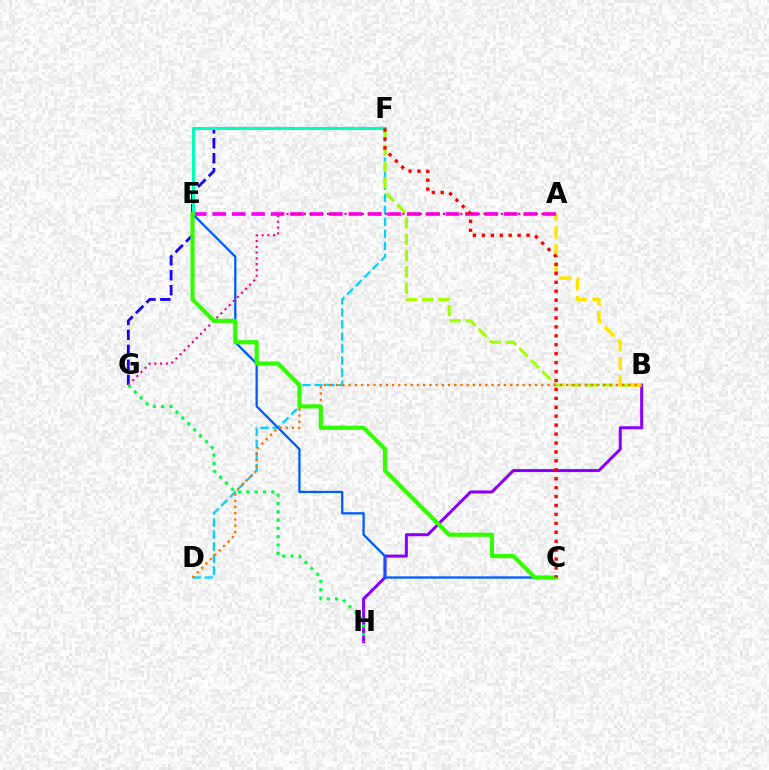{('D', 'F'): [{'color': '#00d3ff', 'line_style': 'dashed', 'thickness': 1.63}], ('B', 'H'): [{'color': '#8a00ff', 'line_style': 'solid', 'thickness': 2.18}], ('B', 'F'): [{'color': '#a2ff00', 'line_style': 'dashed', 'thickness': 2.21}], ('A', 'B'): [{'color': '#ffe600', 'line_style': 'dashed', 'thickness': 2.48}], ('A', 'E'): [{'color': '#fa00f9', 'line_style': 'dashed', 'thickness': 2.64}], ('F', 'G'): [{'color': '#1900ff', 'line_style': 'dashed', 'thickness': 2.03}], ('C', 'E'): [{'color': '#005dff', 'line_style': 'solid', 'thickness': 1.66}, {'color': '#31ff00', 'line_style': 'solid', 'thickness': 2.98}], ('E', 'F'): [{'color': '#00ffbb', 'line_style': 'solid', 'thickness': 2.19}], ('A', 'G'): [{'color': '#ff0088', 'line_style': 'dotted', 'thickness': 1.57}], ('B', 'D'): [{'color': '#ff7000', 'line_style': 'dotted', 'thickness': 1.69}], ('G', 'H'): [{'color': '#00ff45', 'line_style': 'dotted', 'thickness': 2.26}], ('C', 'F'): [{'color': '#ff0000', 'line_style': 'dotted', 'thickness': 2.43}]}